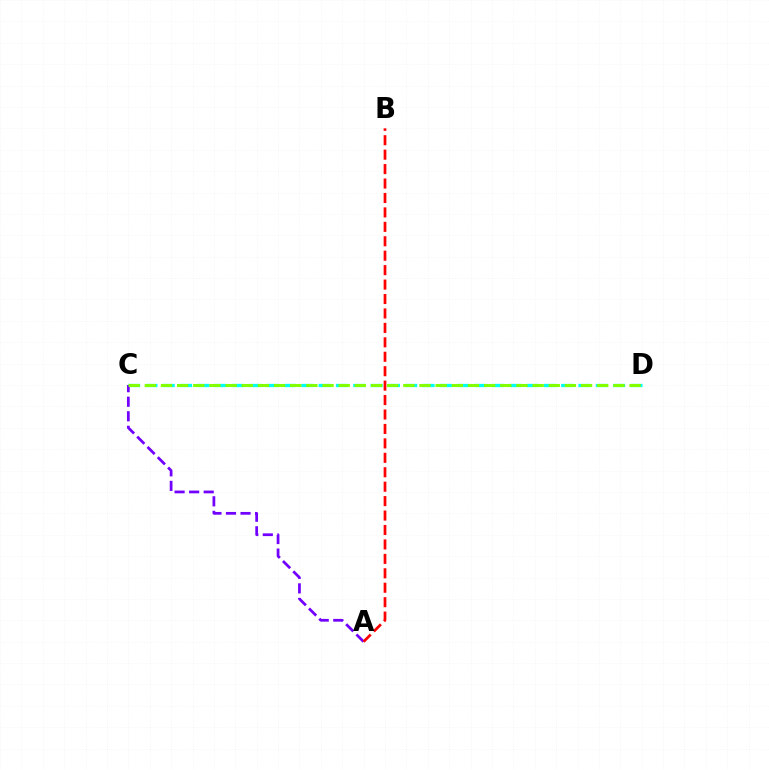{('C', 'D'): [{'color': '#00fff6', 'line_style': 'dashed', 'thickness': 2.35}, {'color': '#84ff00', 'line_style': 'dashed', 'thickness': 2.2}], ('A', 'C'): [{'color': '#7200ff', 'line_style': 'dashed', 'thickness': 1.98}], ('A', 'B'): [{'color': '#ff0000', 'line_style': 'dashed', 'thickness': 1.96}]}